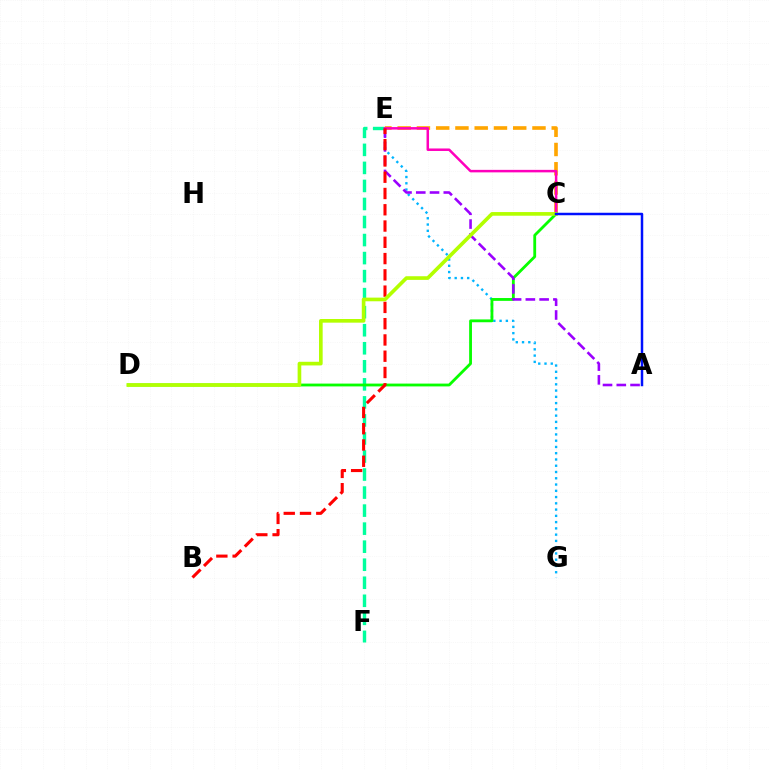{('E', 'F'): [{'color': '#00ff9d', 'line_style': 'dashed', 'thickness': 2.45}], ('C', 'E'): [{'color': '#ffa500', 'line_style': 'dashed', 'thickness': 2.62}, {'color': '#ff00bd', 'line_style': 'solid', 'thickness': 1.8}], ('E', 'G'): [{'color': '#00b5ff', 'line_style': 'dotted', 'thickness': 1.7}], ('C', 'D'): [{'color': '#08ff00', 'line_style': 'solid', 'thickness': 2.03}, {'color': '#b3ff00', 'line_style': 'solid', 'thickness': 2.63}], ('A', 'E'): [{'color': '#9b00ff', 'line_style': 'dashed', 'thickness': 1.87}], ('B', 'E'): [{'color': '#ff0000', 'line_style': 'dashed', 'thickness': 2.21}], ('A', 'C'): [{'color': '#0010ff', 'line_style': 'solid', 'thickness': 1.79}]}